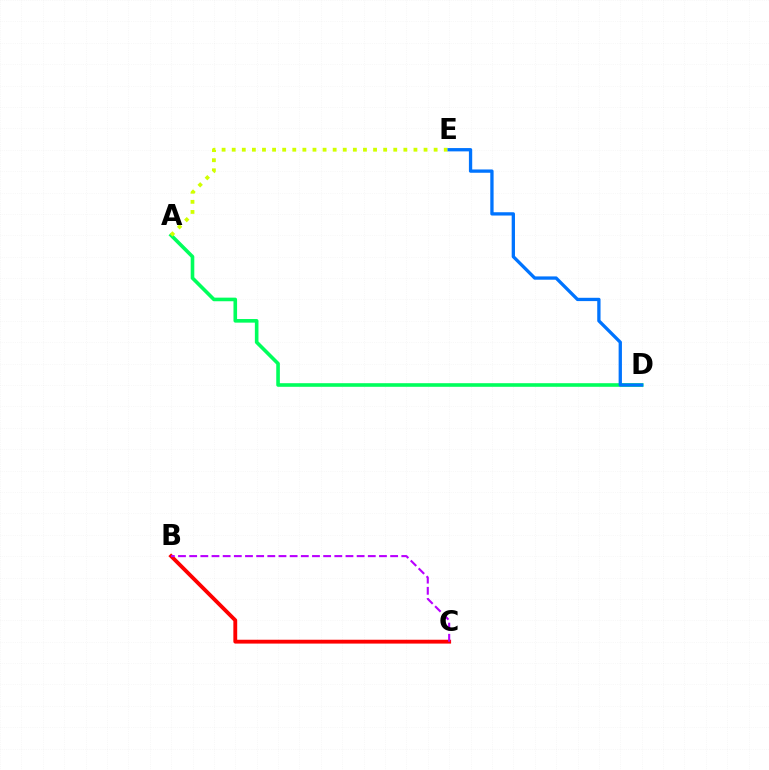{('A', 'D'): [{'color': '#00ff5c', 'line_style': 'solid', 'thickness': 2.6}], ('B', 'C'): [{'color': '#ff0000', 'line_style': 'solid', 'thickness': 2.77}, {'color': '#b900ff', 'line_style': 'dashed', 'thickness': 1.52}], ('A', 'E'): [{'color': '#d1ff00', 'line_style': 'dotted', 'thickness': 2.74}], ('D', 'E'): [{'color': '#0074ff', 'line_style': 'solid', 'thickness': 2.38}]}